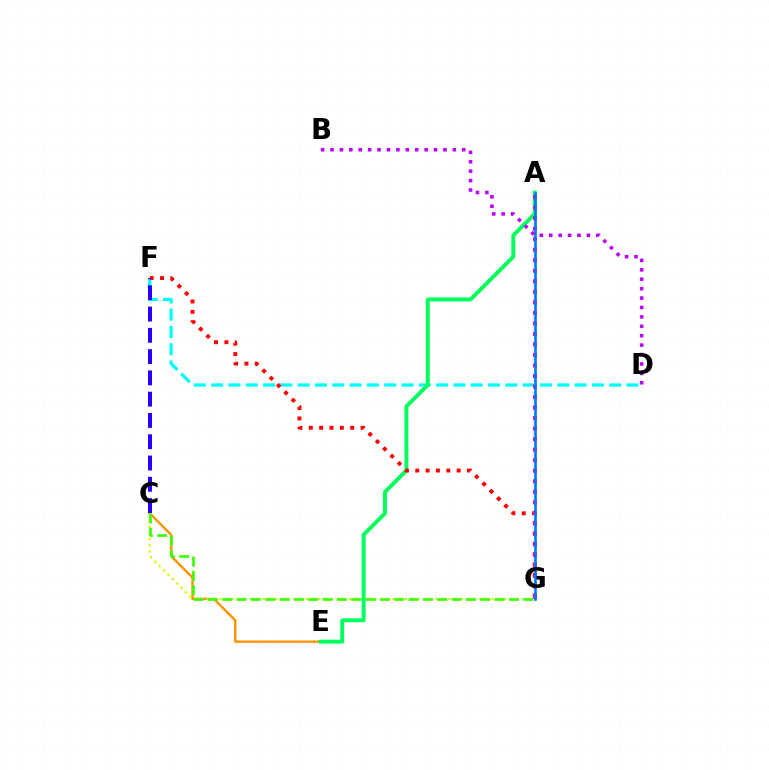{('C', 'E'): [{'color': '#ff9400', 'line_style': 'solid', 'thickness': 1.75}], ('D', 'F'): [{'color': '#00fff6', 'line_style': 'dashed', 'thickness': 2.35}], ('C', 'G'): [{'color': '#d1ff00', 'line_style': 'dotted', 'thickness': 1.68}, {'color': '#3dff00', 'line_style': 'dashed', 'thickness': 1.95}], ('A', 'E'): [{'color': '#00ff5c', 'line_style': 'solid', 'thickness': 2.82}], ('F', 'G'): [{'color': '#ff0000', 'line_style': 'dotted', 'thickness': 2.81}], ('C', 'F'): [{'color': '#2500ff', 'line_style': 'dashed', 'thickness': 2.89}], ('A', 'G'): [{'color': '#ff00ac', 'line_style': 'dotted', 'thickness': 2.86}, {'color': '#0074ff', 'line_style': 'solid', 'thickness': 1.88}], ('B', 'D'): [{'color': '#b900ff', 'line_style': 'dotted', 'thickness': 2.56}]}